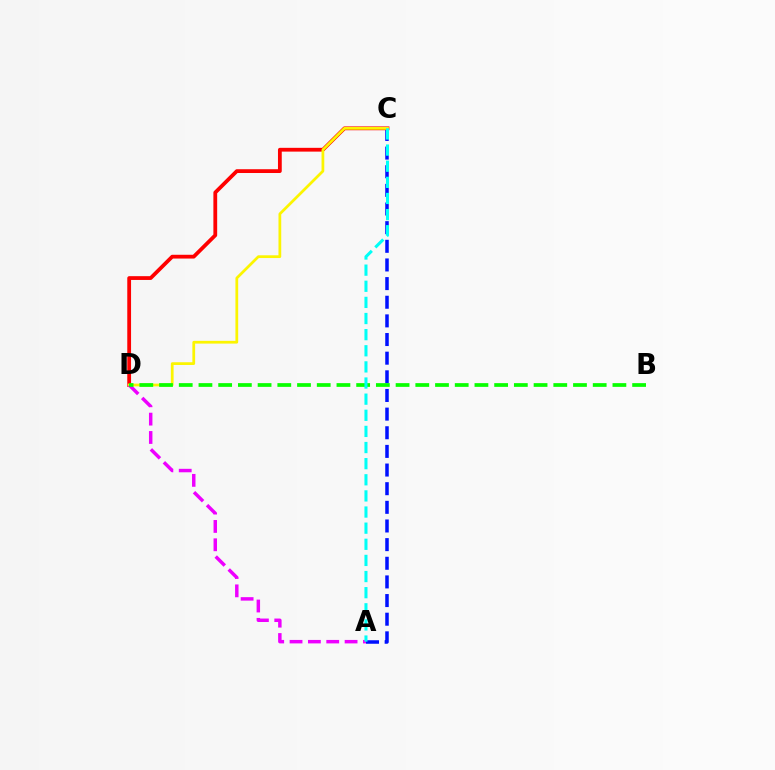{('A', 'C'): [{'color': '#0010ff', 'line_style': 'dashed', 'thickness': 2.53}, {'color': '#00fff6', 'line_style': 'dashed', 'thickness': 2.19}], ('C', 'D'): [{'color': '#ff0000', 'line_style': 'solid', 'thickness': 2.73}, {'color': '#fcf500', 'line_style': 'solid', 'thickness': 1.98}], ('A', 'D'): [{'color': '#ee00ff', 'line_style': 'dashed', 'thickness': 2.49}], ('B', 'D'): [{'color': '#08ff00', 'line_style': 'dashed', 'thickness': 2.68}]}